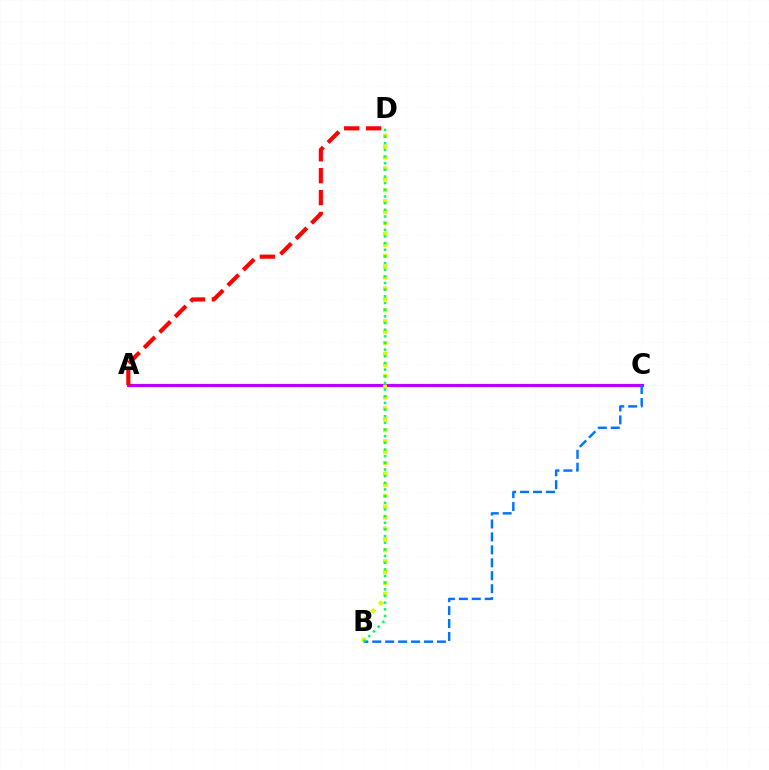{('A', 'C'): [{'color': '#b900ff', 'line_style': 'solid', 'thickness': 2.27}], ('B', 'D'): [{'color': '#d1ff00', 'line_style': 'dotted', 'thickness': 2.96}, {'color': '#00ff5c', 'line_style': 'dotted', 'thickness': 1.81}], ('B', 'C'): [{'color': '#0074ff', 'line_style': 'dashed', 'thickness': 1.76}], ('A', 'D'): [{'color': '#ff0000', 'line_style': 'dashed', 'thickness': 2.97}]}